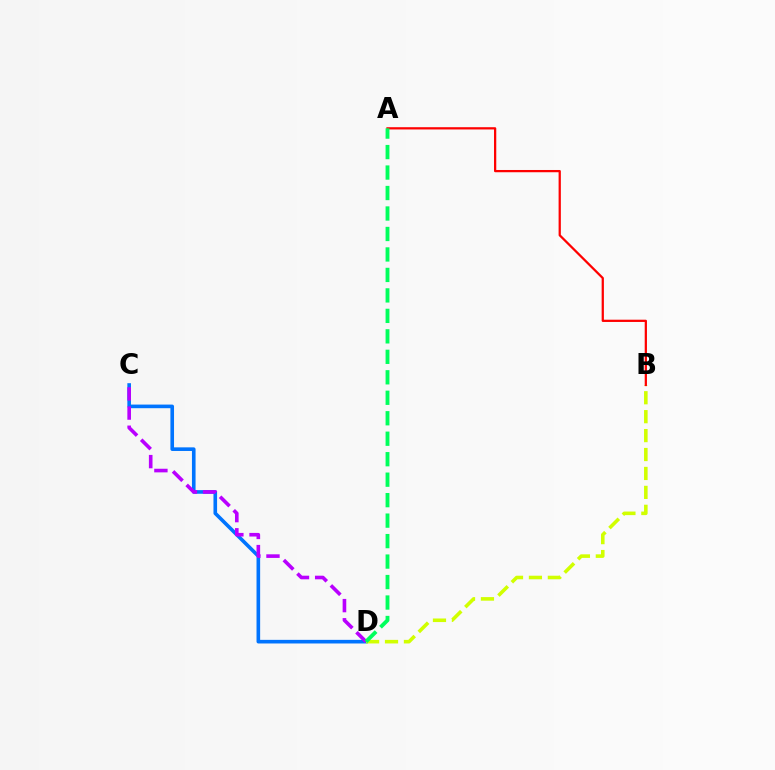{('C', 'D'): [{'color': '#0074ff', 'line_style': 'solid', 'thickness': 2.61}, {'color': '#b900ff', 'line_style': 'dashed', 'thickness': 2.6}], ('B', 'D'): [{'color': '#d1ff00', 'line_style': 'dashed', 'thickness': 2.57}], ('A', 'B'): [{'color': '#ff0000', 'line_style': 'solid', 'thickness': 1.62}], ('A', 'D'): [{'color': '#00ff5c', 'line_style': 'dashed', 'thickness': 2.78}]}